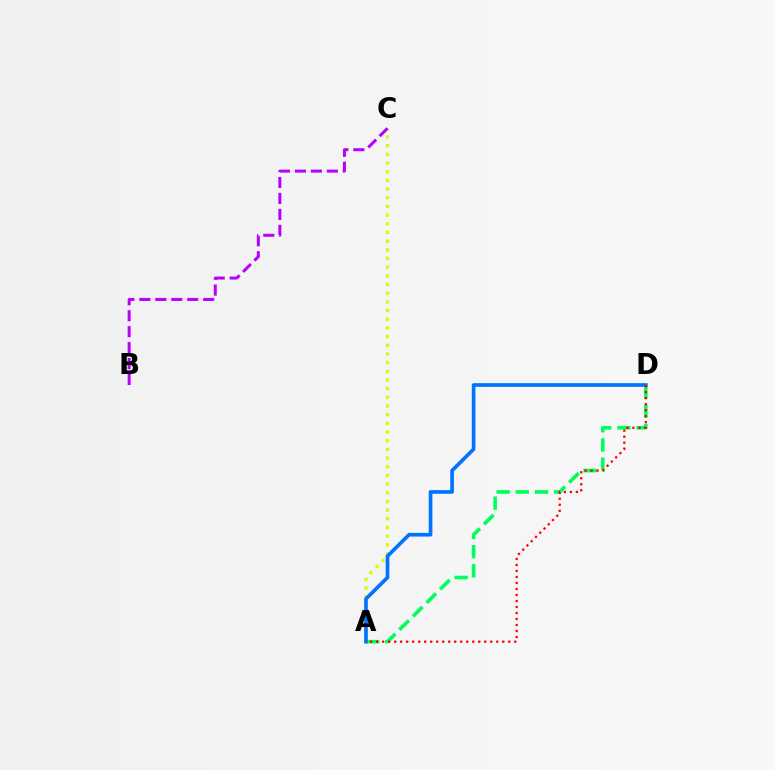{('A', 'D'): [{'color': '#00ff5c', 'line_style': 'dashed', 'thickness': 2.6}, {'color': '#0074ff', 'line_style': 'solid', 'thickness': 2.64}, {'color': '#ff0000', 'line_style': 'dotted', 'thickness': 1.63}], ('A', 'C'): [{'color': '#d1ff00', 'line_style': 'dotted', 'thickness': 2.36}], ('B', 'C'): [{'color': '#b900ff', 'line_style': 'dashed', 'thickness': 2.17}]}